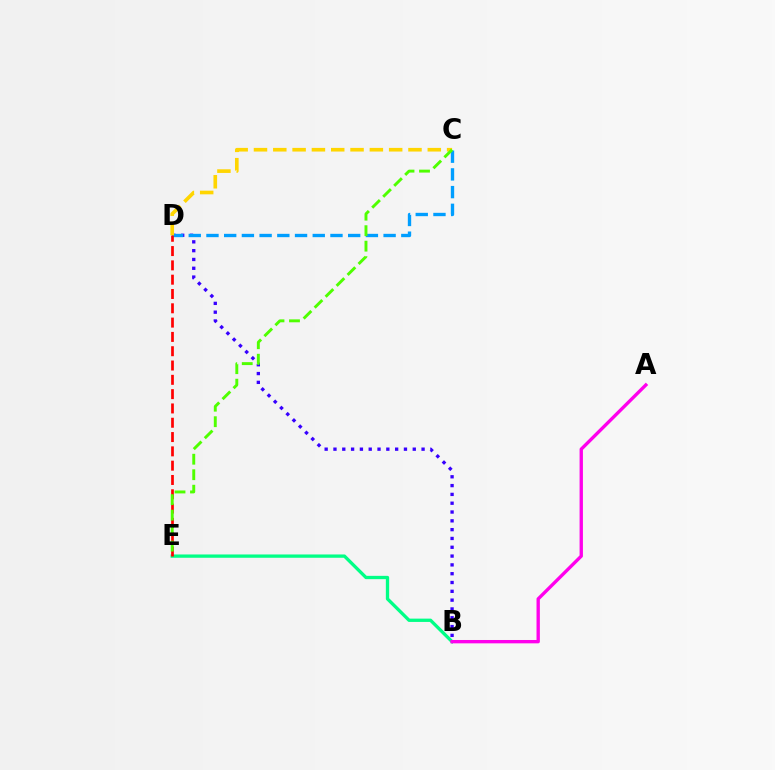{('B', 'E'): [{'color': '#00ff86', 'line_style': 'solid', 'thickness': 2.38}], ('B', 'D'): [{'color': '#3700ff', 'line_style': 'dotted', 'thickness': 2.39}], ('C', 'D'): [{'color': '#009eff', 'line_style': 'dashed', 'thickness': 2.41}, {'color': '#ffd500', 'line_style': 'dashed', 'thickness': 2.62}], ('D', 'E'): [{'color': '#ff0000', 'line_style': 'dashed', 'thickness': 1.94}], ('A', 'B'): [{'color': '#ff00ed', 'line_style': 'solid', 'thickness': 2.41}], ('C', 'E'): [{'color': '#4fff00', 'line_style': 'dashed', 'thickness': 2.1}]}